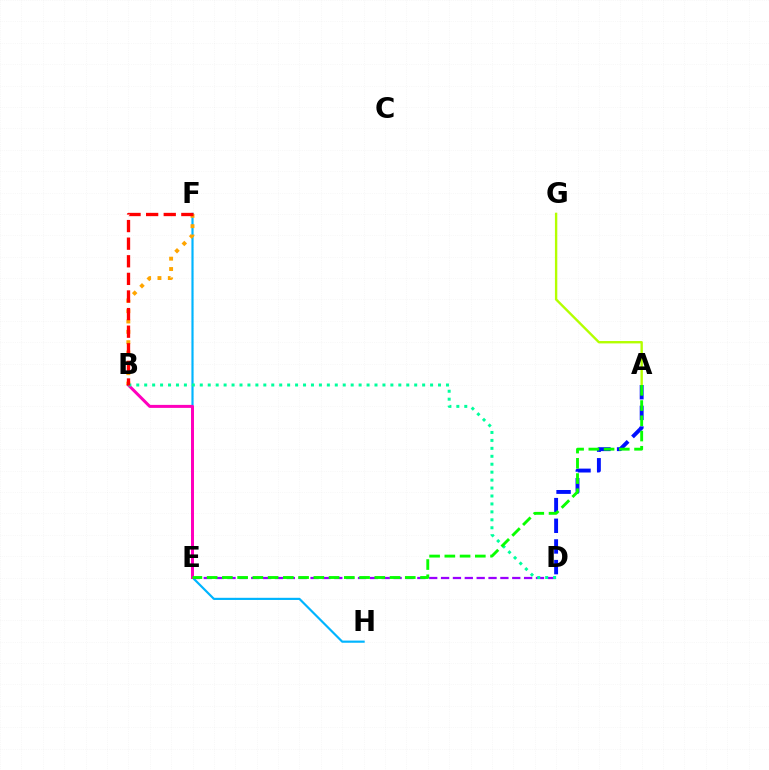{('F', 'H'): [{'color': '#00b5ff', 'line_style': 'solid', 'thickness': 1.56}], ('D', 'E'): [{'color': '#9b00ff', 'line_style': 'dashed', 'thickness': 1.61}], ('A', 'D'): [{'color': '#0010ff', 'line_style': 'dashed', 'thickness': 2.81}], ('B', 'E'): [{'color': '#ff00bd', 'line_style': 'solid', 'thickness': 2.16}], ('A', 'G'): [{'color': '#b3ff00', 'line_style': 'solid', 'thickness': 1.71}], ('B', 'F'): [{'color': '#ffa500', 'line_style': 'dotted', 'thickness': 2.81}, {'color': '#ff0000', 'line_style': 'dashed', 'thickness': 2.39}], ('B', 'D'): [{'color': '#00ff9d', 'line_style': 'dotted', 'thickness': 2.16}], ('A', 'E'): [{'color': '#08ff00', 'line_style': 'dashed', 'thickness': 2.07}]}